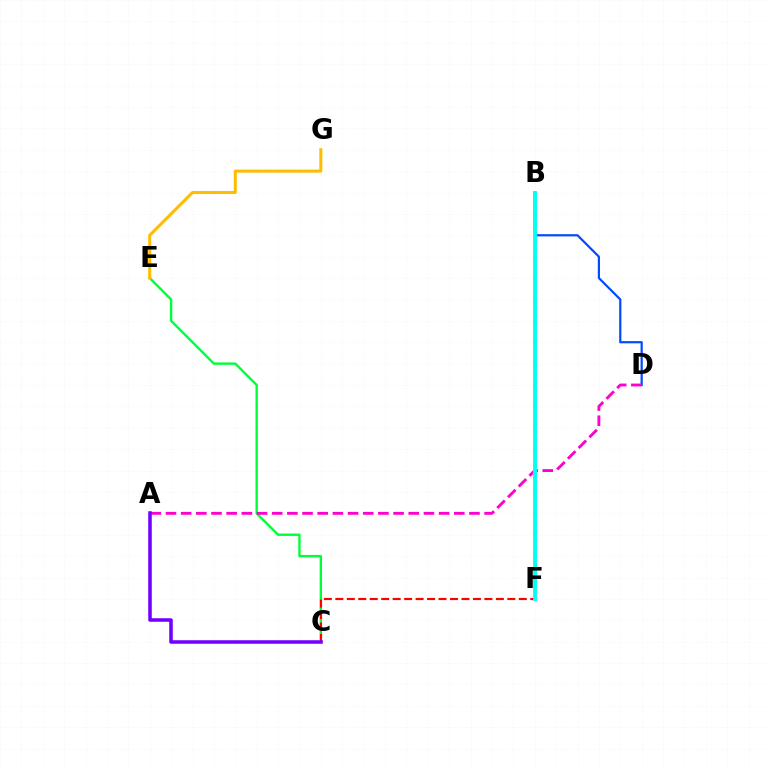{('C', 'E'): [{'color': '#00ff39', 'line_style': 'solid', 'thickness': 1.72}], ('B', 'D'): [{'color': '#004bff', 'line_style': 'solid', 'thickness': 1.59}], ('E', 'G'): [{'color': '#ffbd00', 'line_style': 'solid', 'thickness': 2.18}], ('B', 'F'): [{'color': '#84ff00', 'line_style': 'dotted', 'thickness': 2.25}, {'color': '#00fff6', 'line_style': 'solid', 'thickness': 2.77}], ('C', 'F'): [{'color': '#ff0000', 'line_style': 'dashed', 'thickness': 1.56}], ('A', 'D'): [{'color': '#ff00cf', 'line_style': 'dashed', 'thickness': 2.06}], ('A', 'C'): [{'color': '#7200ff', 'line_style': 'solid', 'thickness': 2.55}]}